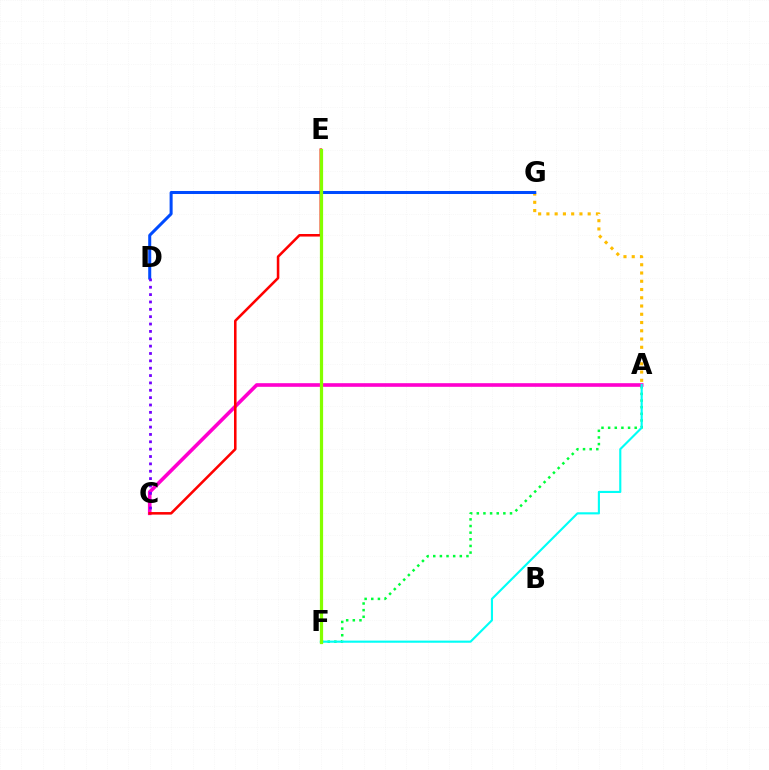{('A', 'F'): [{'color': '#00ff39', 'line_style': 'dotted', 'thickness': 1.8}, {'color': '#00fff6', 'line_style': 'solid', 'thickness': 1.54}], ('A', 'G'): [{'color': '#ffbd00', 'line_style': 'dotted', 'thickness': 2.24}], ('D', 'G'): [{'color': '#004bff', 'line_style': 'solid', 'thickness': 2.18}], ('A', 'C'): [{'color': '#ff00cf', 'line_style': 'solid', 'thickness': 2.61}], ('C', 'D'): [{'color': '#7200ff', 'line_style': 'dotted', 'thickness': 2.0}], ('C', 'E'): [{'color': '#ff0000', 'line_style': 'solid', 'thickness': 1.84}], ('E', 'F'): [{'color': '#84ff00', 'line_style': 'solid', 'thickness': 2.32}]}